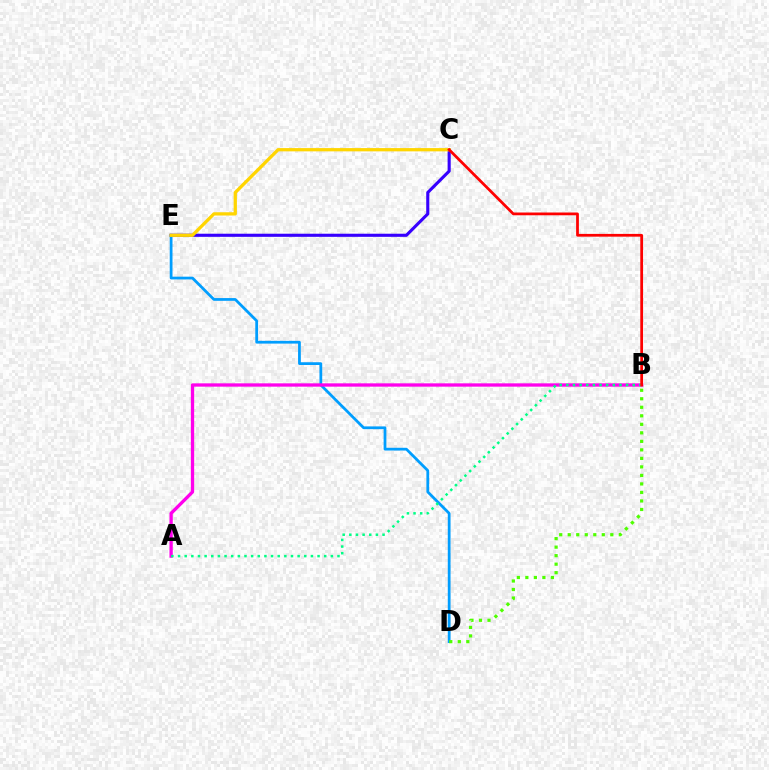{('C', 'E'): [{'color': '#3700ff', 'line_style': 'solid', 'thickness': 2.24}, {'color': '#ffd500', 'line_style': 'solid', 'thickness': 2.35}], ('D', 'E'): [{'color': '#009eff', 'line_style': 'solid', 'thickness': 1.99}], ('A', 'B'): [{'color': '#ff00ed', 'line_style': 'solid', 'thickness': 2.38}, {'color': '#00ff86', 'line_style': 'dotted', 'thickness': 1.81}], ('B', 'C'): [{'color': '#ff0000', 'line_style': 'solid', 'thickness': 1.99}], ('B', 'D'): [{'color': '#4fff00', 'line_style': 'dotted', 'thickness': 2.31}]}